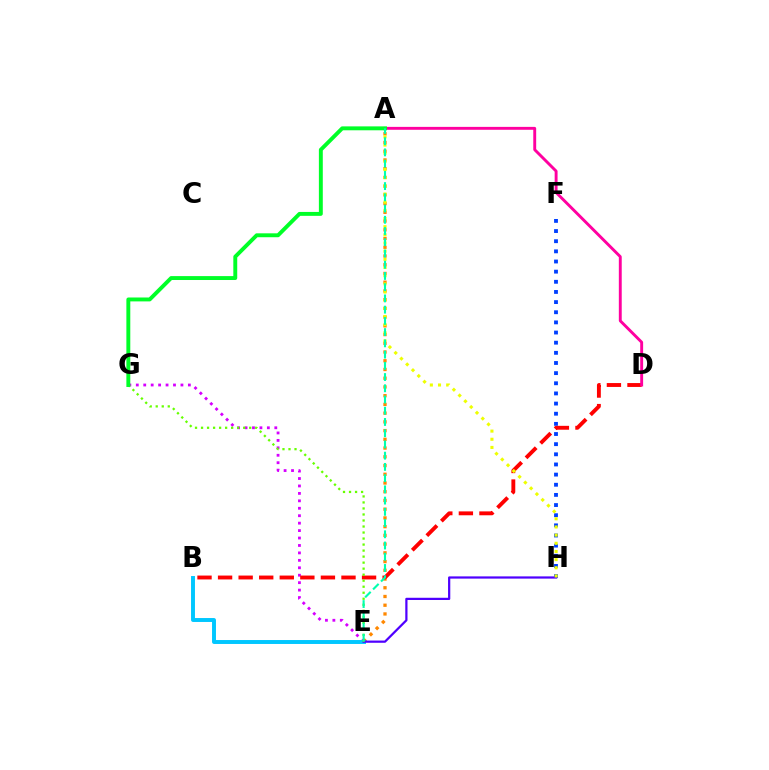{('F', 'H'): [{'color': '#003fff', 'line_style': 'dotted', 'thickness': 2.76}], ('A', 'E'): [{'color': '#ff8800', 'line_style': 'dotted', 'thickness': 2.37}, {'color': '#00ffaf', 'line_style': 'dashed', 'thickness': 1.53}], ('E', 'G'): [{'color': '#d600ff', 'line_style': 'dotted', 'thickness': 2.02}, {'color': '#66ff00', 'line_style': 'dotted', 'thickness': 1.64}], ('B', 'E'): [{'color': '#00c7ff', 'line_style': 'solid', 'thickness': 2.83}], ('B', 'D'): [{'color': '#ff0000', 'line_style': 'dashed', 'thickness': 2.79}], ('E', 'H'): [{'color': '#4f00ff', 'line_style': 'solid', 'thickness': 1.61}], ('A', 'H'): [{'color': '#eeff00', 'line_style': 'dotted', 'thickness': 2.22}], ('A', 'D'): [{'color': '#ff00a0', 'line_style': 'solid', 'thickness': 2.09}], ('A', 'G'): [{'color': '#00ff27', 'line_style': 'solid', 'thickness': 2.81}]}